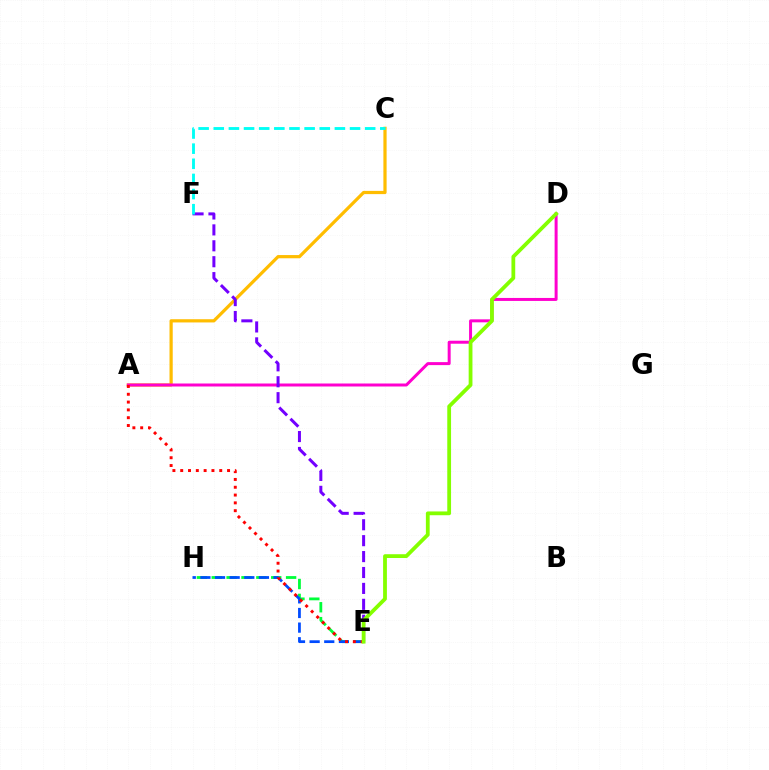{('A', 'C'): [{'color': '#ffbd00', 'line_style': 'solid', 'thickness': 2.32}], ('A', 'D'): [{'color': '#ff00cf', 'line_style': 'solid', 'thickness': 2.15}], ('E', 'H'): [{'color': '#00ff39', 'line_style': 'dashed', 'thickness': 2.02}, {'color': '#004bff', 'line_style': 'dashed', 'thickness': 1.99}], ('A', 'E'): [{'color': '#ff0000', 'line_style': 'dotted', 'thickness': 2.12}], ('E', 'F'): [{'color': '#7200ff', 'line_style': 'dashed', 'thickness': 2.16}], ('C', 'F'): [{'color': '#00fff6', 'line_style': 'dashed', 'thickness': 2.06}], ('D', 'E'): [{'color': '#84ff00', 'line_style': 'solid', 'thickness': 2.73}]}